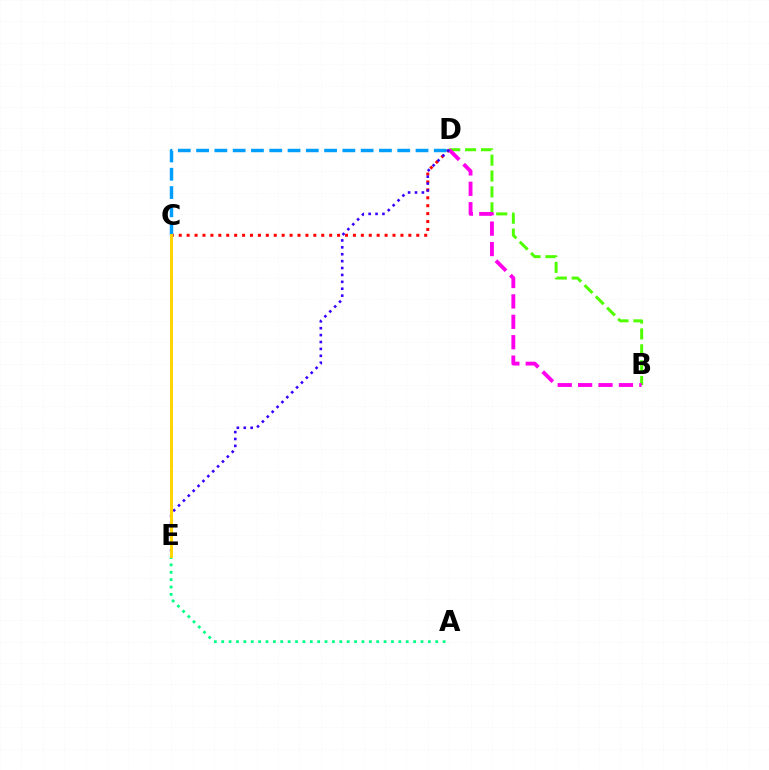{('C', 'D'): [{'color': '#ff0000', 'line_style': 'dotted', 'thickness': 2.15}, {'color': '#009eff', 'line_style': 'dashed', 'thickness': 2.48}], ('A', 'E'): [{'color': '#00ff86', 'line_style': 'dotted', 'thickness': 2.01}], ('B', 'D'): [{'color': '#4fff00', 'line_style': 'dashed', 'thickness': 2.16}, {'color': '#ff00ed', 'line_style': 'dashed', 'thickness': 2.77}], ('D', 'E'): [{'color': '#3700ff', 'line_style': 'dotted', 'thickness': 1.88}], ('C', 'E'): [{'color': '#ffd500', 'line_style': 'solid', 'thickness': 2.12}]}